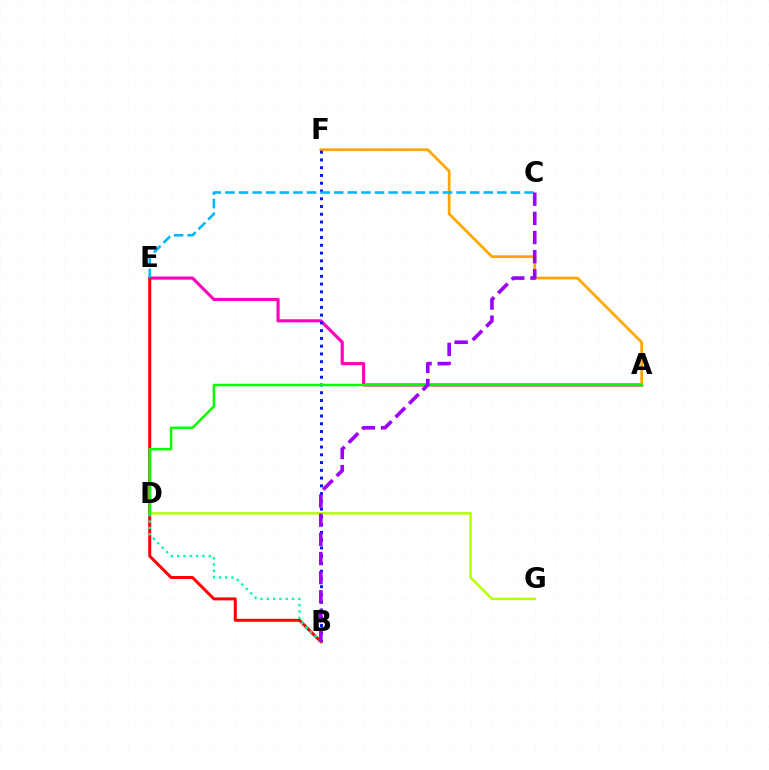{('A', 'E'): [{'color': '#ff00bd', 'line_style': 'solid', 'thickness': 2.25}], ('A', 'F'): [{'color': '#ffa500', 'line_style': 'solid', 'thickness': 1.96}], ('B', 'F'): [{'color': '#0010ff', 'line_style': 'dotted', 'thickness': 2.11}], ('B', 'E'): [{'color': '#ff0000', 'line_style': 'solid', 'thickness': 2.14}], ('D', 'G'): [{'color': '#b3ff00', 'line_style': 'solid', 'thickness': 1.78}], ('A', 'D'): [{'color': '#08ff00', 'line_style': 'solid', 'thickness': 1.78}], ('C', 'E'): [{'color': '#00b5ff', 'line_style': 'dashed', 'thickness': 1.85}], ('B', 'D'): [{'color': '#00ff9d', 'line_style': 'dotted', 'thickness': 1.72}], ('B', 'C'): [{'color': '#9b00ff', 'line_style': 'dashed', 'thickness': 2.6}]}